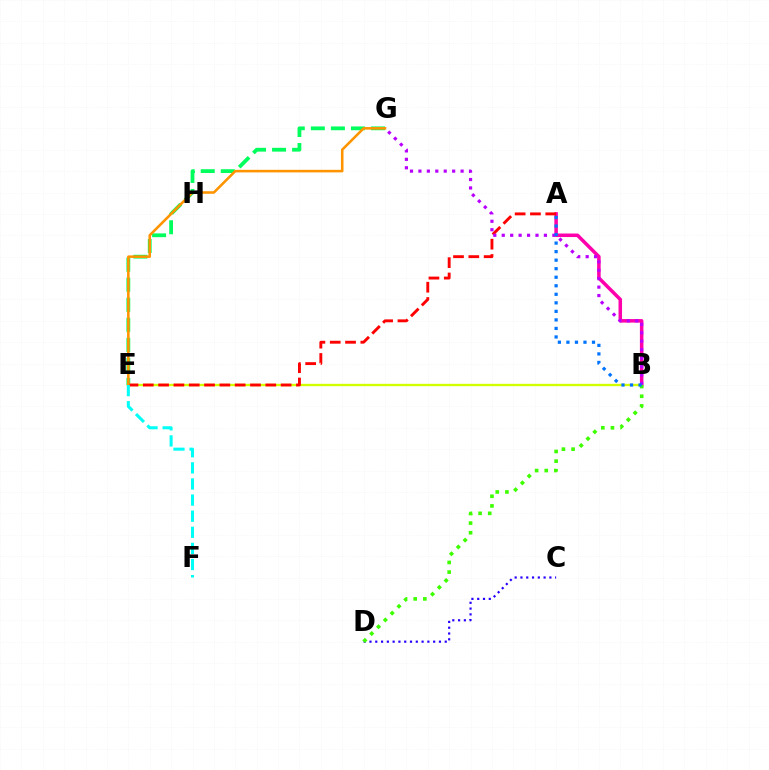{('A', 'B'): [{'color': '#ff00ac', 'line_style': 'solid', 'thickness': 2.53}, {'color': '#0074ff', 'line_style': 'dotted', 'thickness': 2.32}], ('E', 'G'): [{'color': '#00ff5c', 'line_style': 'dashed', 'thickness': 2.72}, {'color': '#ff9400', 'line_style': 'solid', 'thickness': 1.84}], ('B', 'E'): [{'color': '#d1ff00', 'line_style': 'solid', 'thickness': 1.69}], ('A', 'E'): [{'color': '#ff0000', 'line_style': 'dashed', 'thickness': 2.08}], ('B', 'G'): [{'color': '#b900ff', 'line_style': 'dotted', 'thickness': 2.29}], ('C', 'D'): [{'color': '#2500ff', 'line_style': 'dotted', 'thickness': 1.57}], ('B', 'D'): [{'color': '#3dff00', 'line_style': 'dotted', 'thickness': 2.62}], ('E', 'F'): [{'color': '#00fff6', 'line_style': 'dashed', 'thickness': 2.19}]}